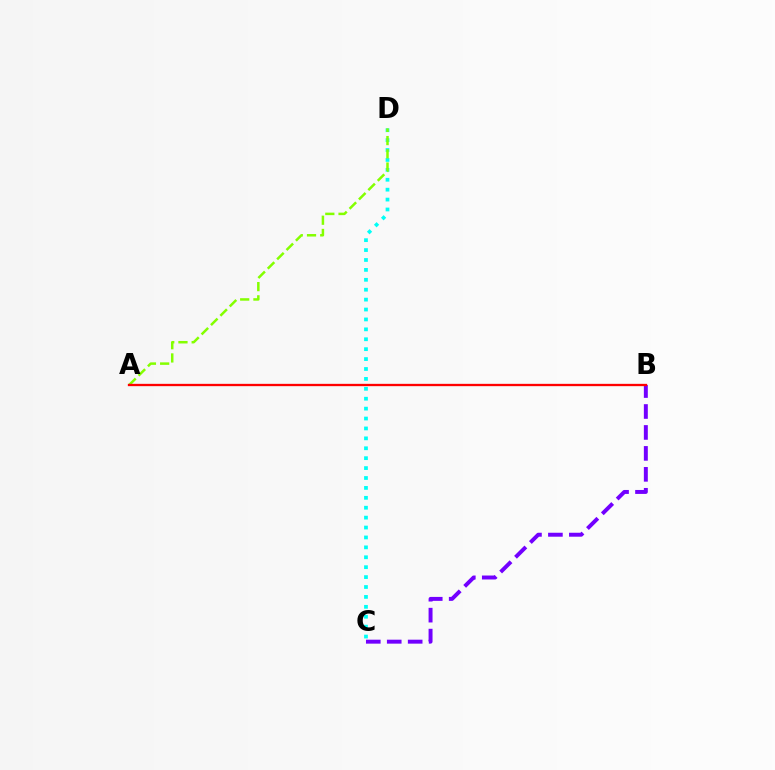{('B', 'C'): [{'color': '#7200ff', 'line_style': 'dashed', 'thickness': 2.85}], ('C', 'D'): [{'color': '#00fff6', 'line_style': 'dotted', 'thickness': 2.69}], ('A', 'D'): [{'color': '#84ff00', 'line_style': 'dashed', 'thickness': 1.8}], ('A', 'B'): [{'color': '#ff0000', 'line_style': 'solid', 'thickness': 1.67}]}